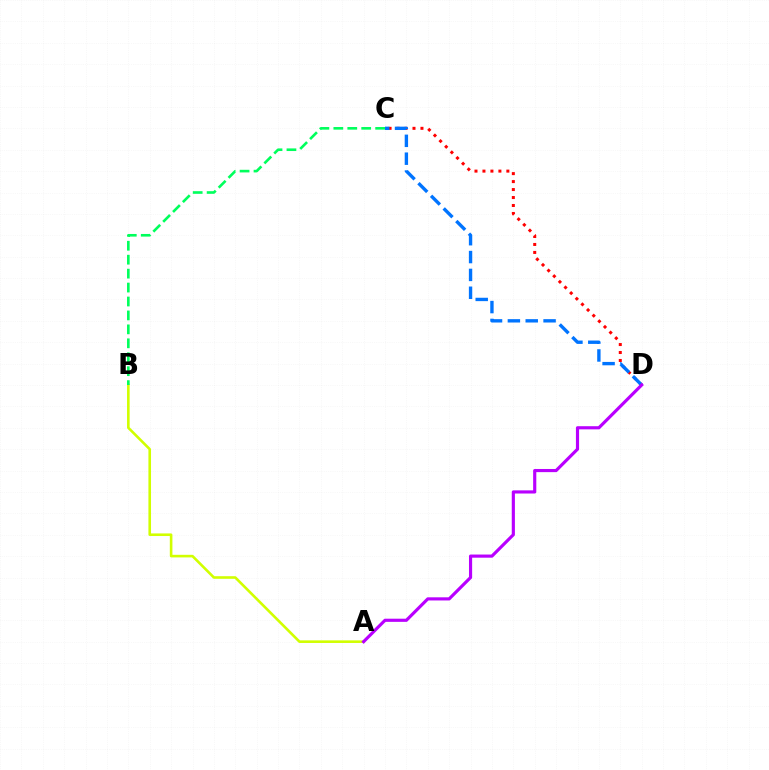{('A', 'B'): [{'color': '#d1ff00', 'line_style': 'solid', 'thickness': 1.88}], ('C', 'D'): [{'color': '#ff0000', 'line_style': 'dotted', 'thickness': 2.17}, {'color': '#0074ff', 'line_style': 'dashed', 'thickness': 2.43}], ('A', 'D'): [{'color': '#b900ff', 'line_style': 'solid', 'thickness': 2.27}], ('B', 'C'): [{'color': '#00ff5c', 'line_style': 'dashed', 'thickness': 1.89}]}